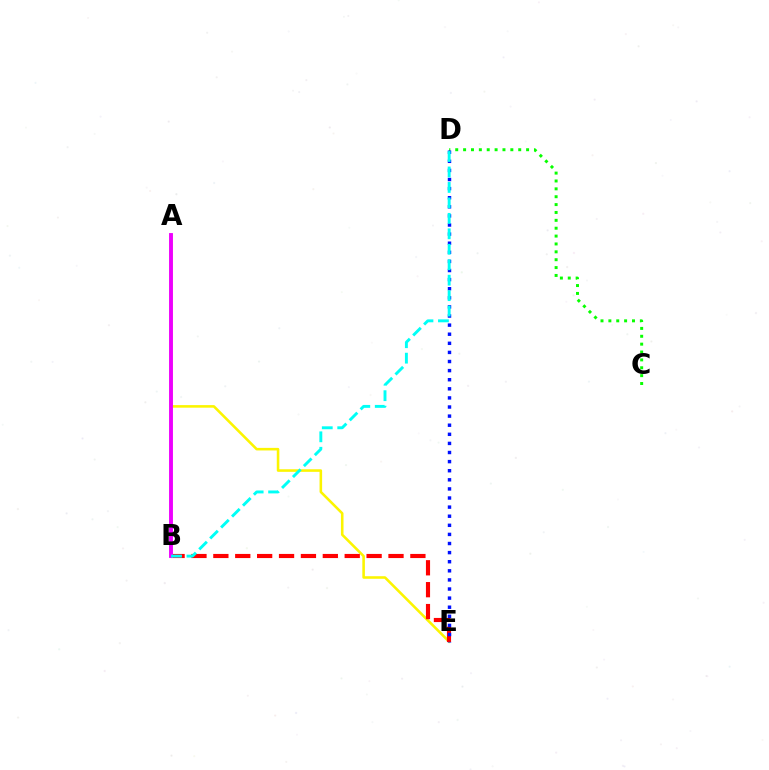{('A', 'E'): [{'color': '#fcf500', 'line_style': 'solid', 'thickness': 1.85}], ('C', 'D'): [{'color': '#08ff00', 'line_style': 'dotted', 'thickness': 2.14}], ('B', 'E'): [{'color': '#ff0000', 'line_style': 'dashed', 'thickness': 2.97}], ('D', 'E'): [{'color': '#0010ff', 'line_style': 'dotted', 'thickness': 2.47}], ('A', 'B'): [{'color': '#ee00ff', 'line_style': 'solid', 'thickness': 2.8}], ('B', 'D'): [{'color': '#00fff6', 'line_style': 'dashed', 'thickness': 2.1}]}